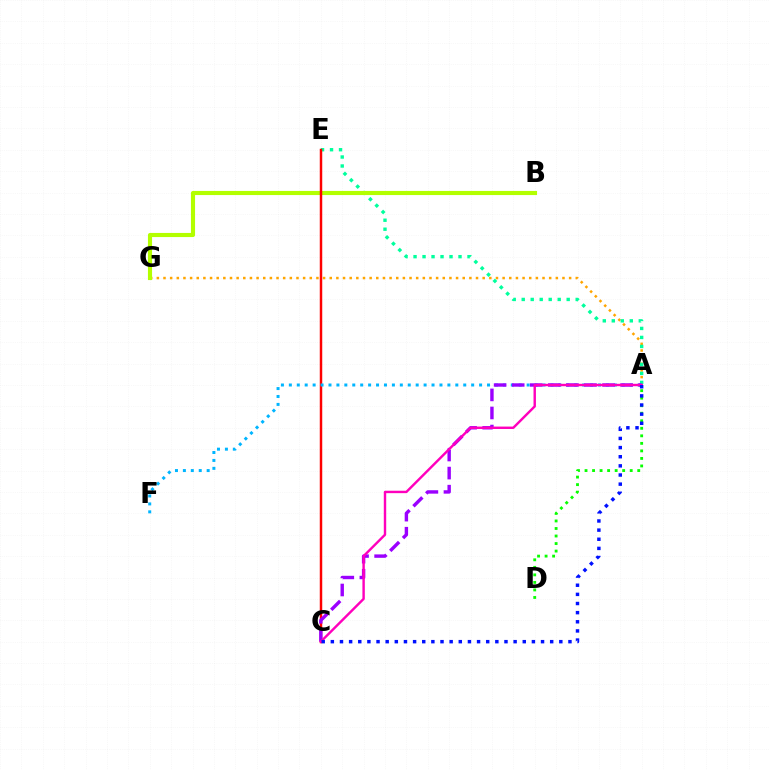{('A', 'G'): [{'color': '#ffa500', 'line_style': 'dotted', 'thickness': 1.81}], ('A', 'E'): [{'color': '#00ff9d', 'line_style': 'dotted', 'thickness': 2.44}], ('B', 'G'): [{'color': '#b3ff00', 'line_style': 'solid', 'thickness': 2.97}], ('C', 'E'): [{'color': '#ff0000', 'line_style': 'solid', 'thickness': 1.78}], ('A', 'F'): [{'color': '#00b5ff', 'line_style': 'dotted', 'thickness': 2.15}], ('A', 'D'): [{'color': '#08ff00', 'line_style': 'dotted', 'thickness': 2.05}], ('A', 'C'): [{'color': '#9b00ff', 'line_style': 'dashed', 'thickness': 2.46}, {'color': '#ff00bd', 'line_style': 'solid', 'thickness': 1.74}, {'color': '#0010ff', 'line_style': 'dotted', 'thickness': 2.48}]}